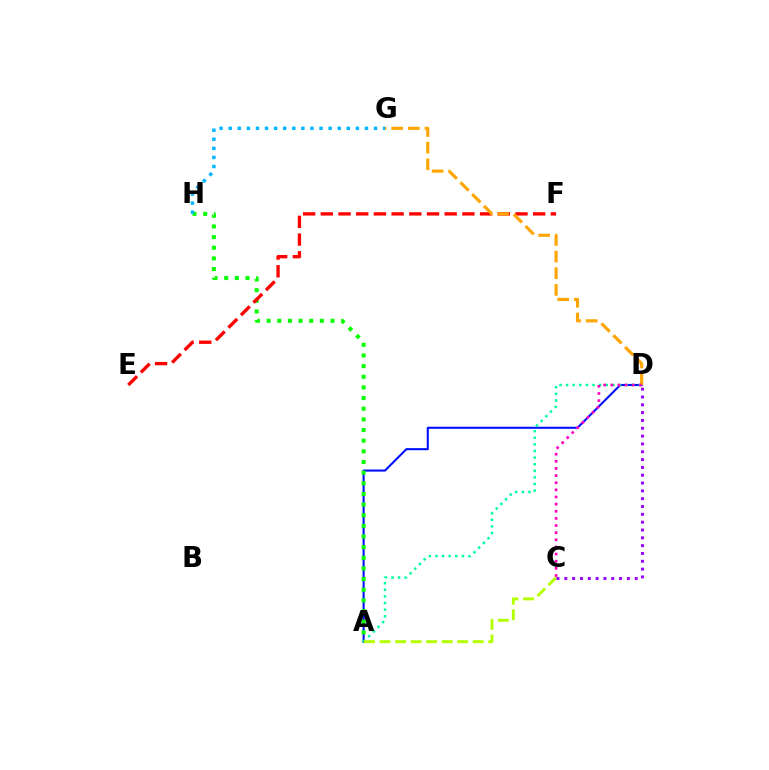{('A', 'D'): [{'color': '#0010ff', 'line_style': 'solid', 'thickness': 1.5}, {'color': '#00ff9d', 'line_style': 'dotted', 'thickness': 1.79}], ('A', 'H'): [{'color': '#08ff00', 'line_style': 'dotted', 'thickness': 2.89}], ('E', 'F'): [{'color': '#ff0000', 'line_style': 'dashed', 'thickness': 2.4}], ('A', 'C'): [{'color': '#b3ff00', 'line_style': 'dashed', 'thickness': 2.11}], ('G', 'H'): [{'color': '#00b5ff', 'line_style': 'dotted', 'thickness': 2.47}], ('D', 'G'): [{'color': '#ffa500', 'line_style': 'dashed', 'thickness': 2.26}], ('C', 'D'): [{'color': '#ff00bd', 'line_style': 'dotted', 'thickness': 1.94}, {'color': '#9b00ff', 'line_style': 'dotted', 'thickness': 2.13}]}